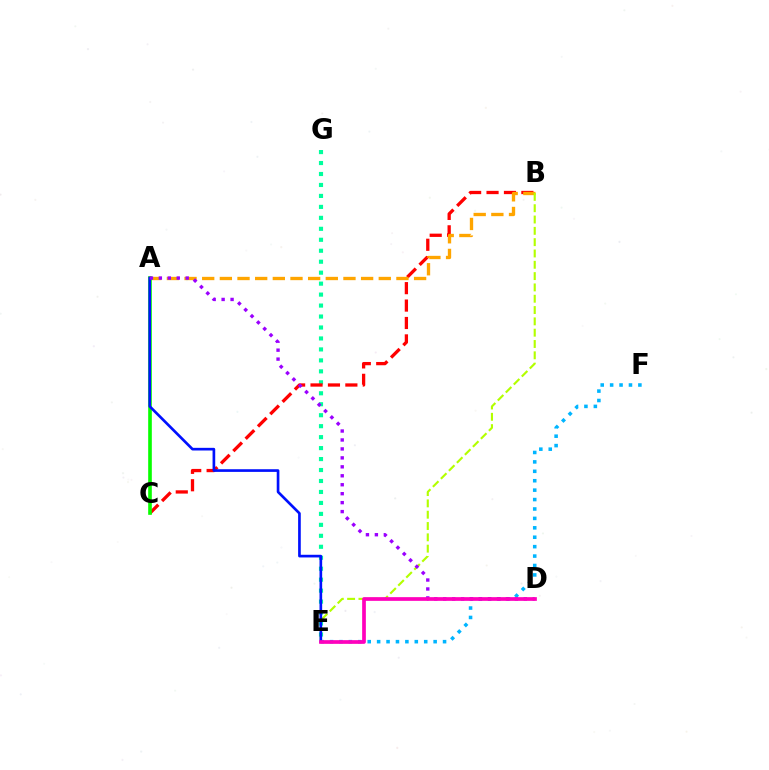{('E', 'G'): [{'color': '#00ff9d', 'line_style': 'dotted', 'thickness': 2.98}], ('B', 'C'): [{'color': '#ff0000', 'line_style': 'dashed', 'thickness': 2.37}], ('A', 'B'): [{'color': '#ffa500', 'line_style': 'dashed', 'thickness': 2.4}], ('E', 'F'): [{'color': '#00b5ff', 'line_style': 'dotted', 'thickness': 2.56}], ('A', 'C'): [{'color': '#08ff00', 'line_style': 'solid', 'thickness': 2.61}], ('B', 'E'): [{'color': '#b3ff00', 'line_style': 'dashed', 'thickness': 1.54}], ('A', 'E'): [{'color': '#0010ff', 'line_style': 'solid', 'thickness': 1.92}], ('A', 'D'): [{'color': '#9b00ff', 'line_style': 'dotted', 'thickness': 2.43}], ('D', 'E'): [{'color': '#ff00bd', 'line_style': 'solid', 'thickness': 2.66}]}